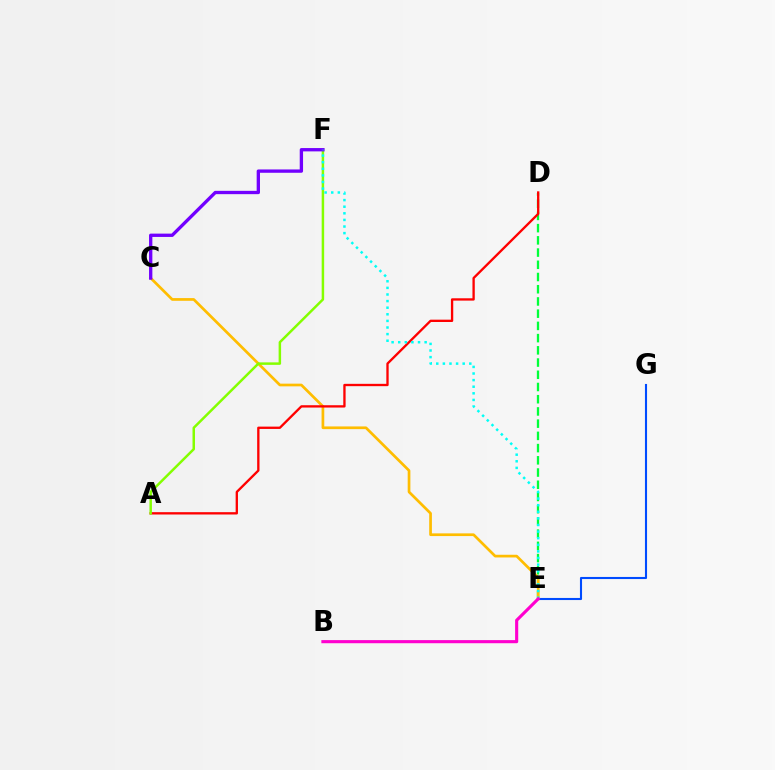{('D', 'E'): [{'color': '#00ff39', 'line_style': 'dashed', 'thickness': 1.66}], ('C', 'E'): [{'color': '#ffbd00', 'line_style': 'solid', 'thickness': 1.94}], ('E', 'G'): [{'color': '#004bff', 'line_style': 'solid', 'thickness': 1.51}], ('A', 'D'): [{'color': '#ff0000', 'line_style': 'solid', 'thickness': 1.68}], ('A', 'F'): [{'color': '#84ff00', 'line_style': 'solid', 'thickness': 1.79}], ('C', 'F'): [{'color': '#7200ff', 'line_style': 'solid', 'thickness': 2.39}], ('E', 'F'): [{'color': '#00fff6', 'line_style': 'dotted', 'thickness': 1.79}], ('B', 'E'): [{'color': '#ff00cf', 'line_style': 'solid', 'thickness': 2.24}]}